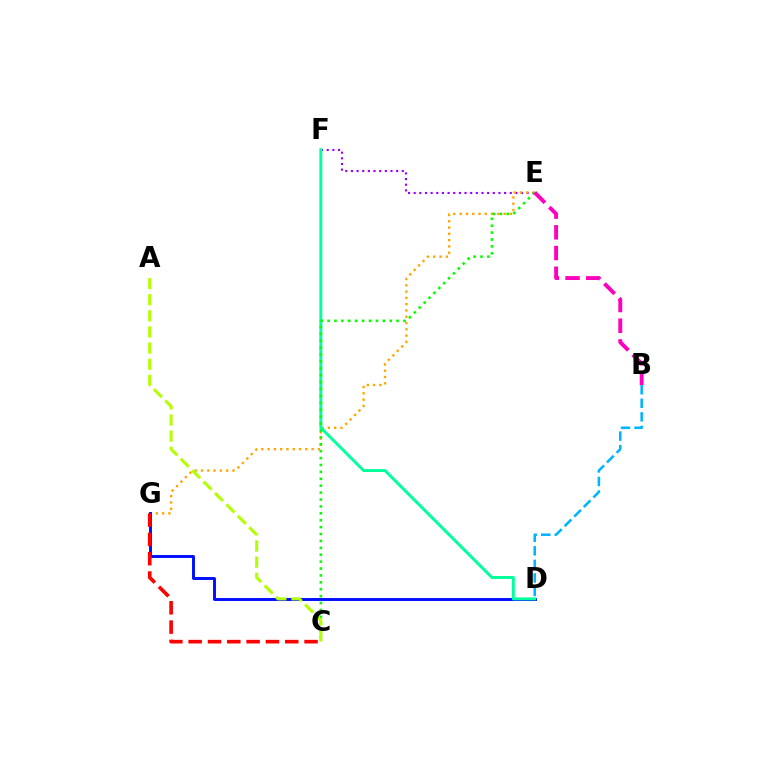{('E', 'F'): [{'color': '#9b00ff', 'line_style': 'dotted', 'thickness': 1.54}], ('E', 'G'): [{'color': '#ffa500', 'line_style': 'dotted', 'thickness': 1.71}], ('D', 'G'): [{'color': '#0010ff', 'line_style': 'solid', 'thickness': 2.12}], ('B', 'D'): [{'color': '#00b5ff', 'line_style': 'dashed', 'thickness': 1.84}], ('D', 'F'): [{'color': '#00ff9d', 'line_style': 'solid', 'thickness': 2.12}], ('C', 'E'): [{'color': '#08ff00', 'line_style': 'dotted', 'thickness': 1.88}], ('B', 'E'): [{'color': '#ff00bd', 'line_style': 'dashed', 'thickness': 2.81}], ('C', 'G'): [{'color': '#ff0000', 'line_style': 'dashed', 'thickness': 2.62}], ('A', 'C'): [{'color': '#b3ff00', 'line_style': 'dashed', 'thickness': 2.19}]}